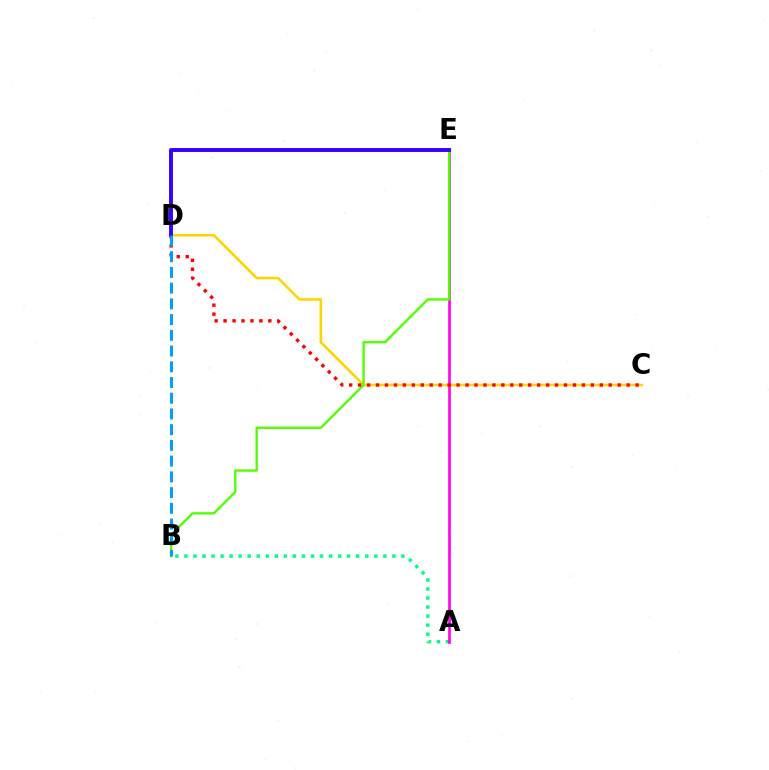{('A', 'B'): [{'color': '#00ff86', 'line_style': 'dotted', 'thickness': 2.46}], ('C', 'D'): [{'color': '#ffd500', 'line_style': 'solid', 'thickness': 1.84}, {'color': '#ff0000', 'line_style': 'dotted', 'thickness': 2.43}], ('A', 'E'): [{'color': '#ff00ed', 'line_style': 'solid', 'thickness': 1.9}], ('B', 'E'): [{'color': '#4fff00', 'line_style': 'solid', 'thickness': 1.67}], ('D', 'E'): [{'color': '#3700ff', 'line_style': 'solid', 'thickness': 2.82}], ('B', 'D'): [{'color': '#009eff', 'line_style': 'dashed', 'thickness': 2.14}]}